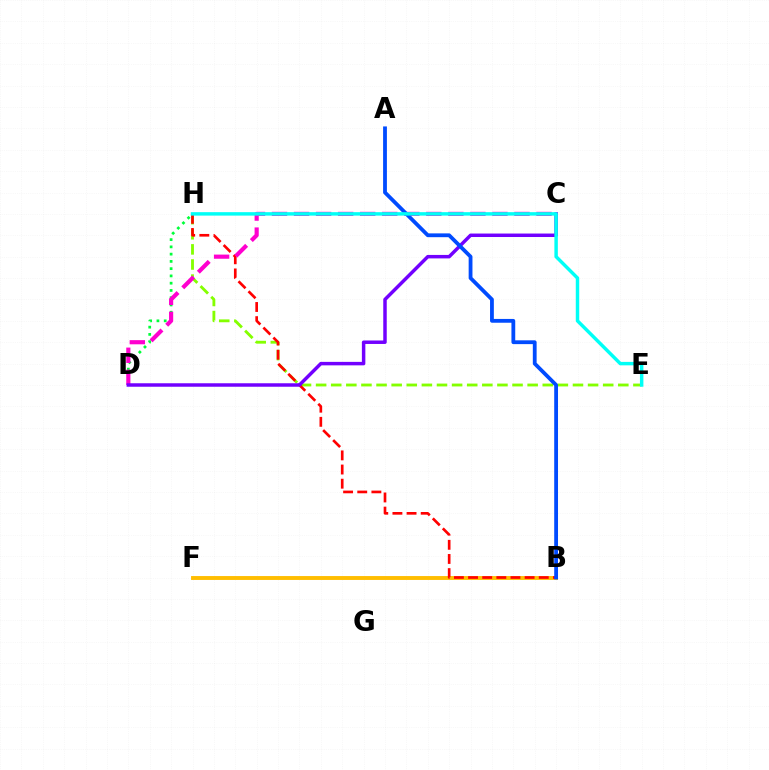{('B', 'F'): [{'color': '#ffbd00', 'line_style': 'solid', 'thickness': 2.8}], ('D', 'H'): [{'color': '#00ff39', 'line_style': 'dotted', 'thickness': 1.97}], ('E', 'H'): [{'color': '#84ff00', 'line_style': 'dashed', 'thickness': 2.05}, {'color': '#00fff6', 'line_style': 'solid', 'thickness': 2.48}], ('B', 'H'): [{'color': '#ff0000', 'line_style': 'dashed', 'thickness': 1.92}], ('C', 'D'): [{'color': '#ff00cf', 'line_style': 'dashed', 'thickness': 2.99}, {'color': '#7200ff', 'line_style': 'solid', 'thickness': 2.5}], ('A', 'B'): [{'color': '#004bff', 'line_style': 'solid', 'thickness': 2.74}]}